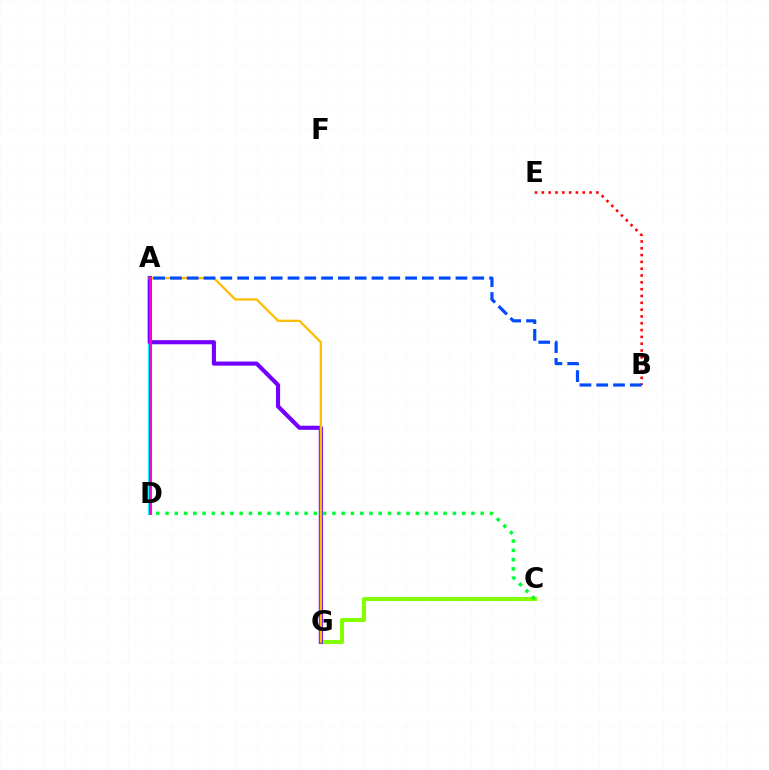{('C', 'G'): [{'color': '#84ff00', 'line_style': 'solid', 'thickness': 2.92}], ('B', 'E'): [{'color': '#ff0000', 'line_style': 'dotted', 'thickness': 1.85}], ('A', 'D'): [{'color': '#00fff6', 'line_style': 'solid', 'thickness': 2.89}, {'color': '#ff00cf', 'line_style': 'solid', 'thickness': 2.03}], ('A', 'G'): [{'color': '#7200ff', 'line_style': 'solid', 'thickness': 2.97}, {'color': '#ffbd00', 'line_style': 'solid', 'thickness': 1.63}], ('C', 'D'): [{'color': '#00ff39', 'line_style': 'dotted', 'thickness': 2.52}], ('A', 'B'): [{'color': '#004bff', 'line_style': 'dashed', 'thickness': 2.28}]}